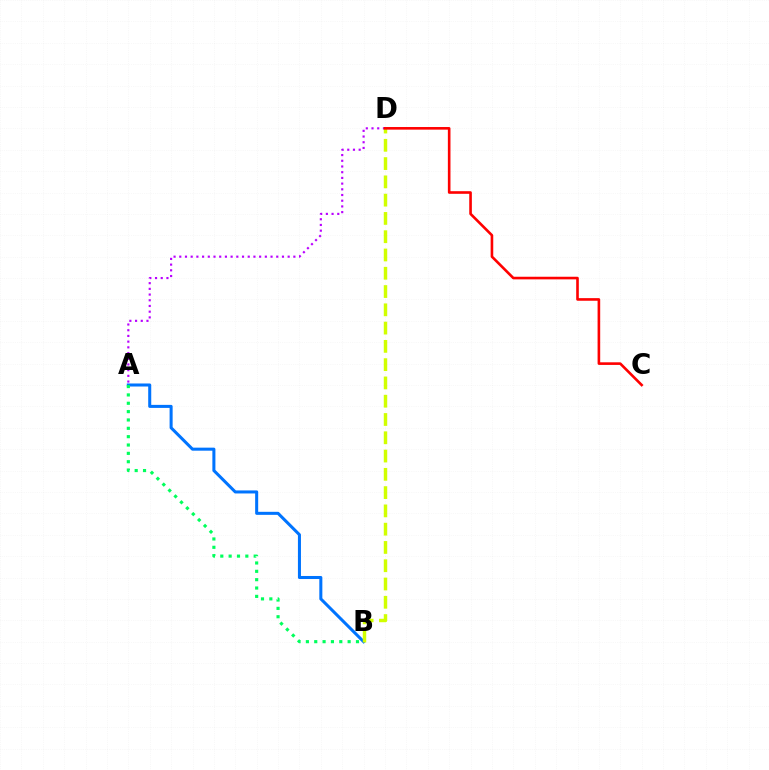{('A', 'B'): [{'color': '#0074ff', 'line_style': 'solid', 'thickness': 2.19}, {'color': '#00ff5c', 'line_style': 'dotted', 'thickness': 2.27}], ('A', 'D'): [{'color': '#b900ff', 'line_style': 'dotted', 'thickness': 1.55}], ('B', 'D'): [{'color': '#d1ff00', 'line_style': 'dashed', 'thickness': 2.48}], ('C', 'D'): [{'color': '#ff0000', 'line_style': 'solid', 'thickness': 1.88}]}